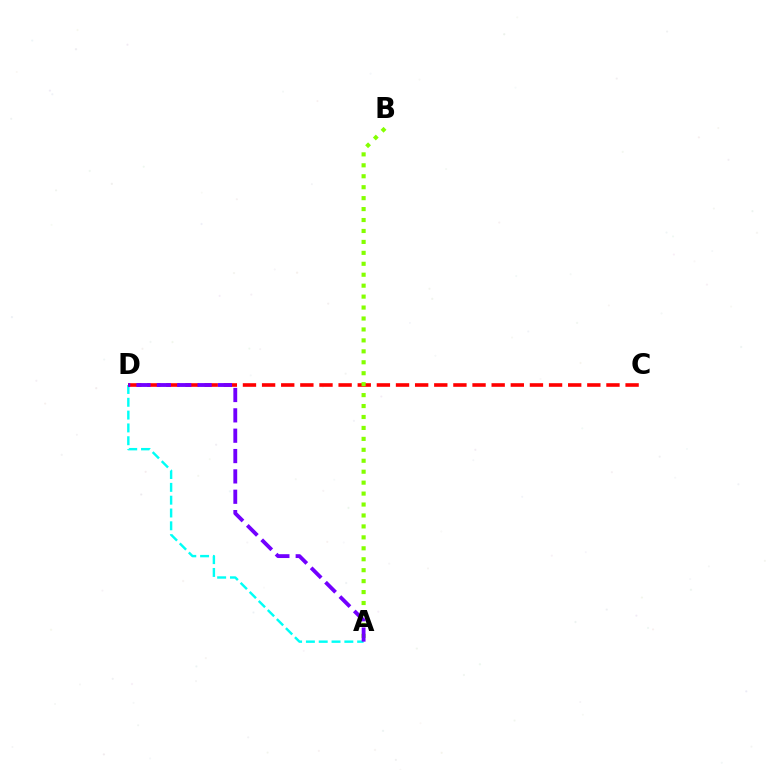{('A', 'D'): [{'color': '#00fff6', 'line_style': 'dashed', 'thickness': 1.74}, {'color': '#7200ff', 'line_style': 'dashed', 'thickness': 2.76}], ('C', 'D'): [{'color': '#ff0000', 'line_style': 'dashed', 'thickness': 2.6}], ('A', 'B'): [{'color': '#84ff00', 'line_style': 'dotted', 'thickness': 2.97}]}